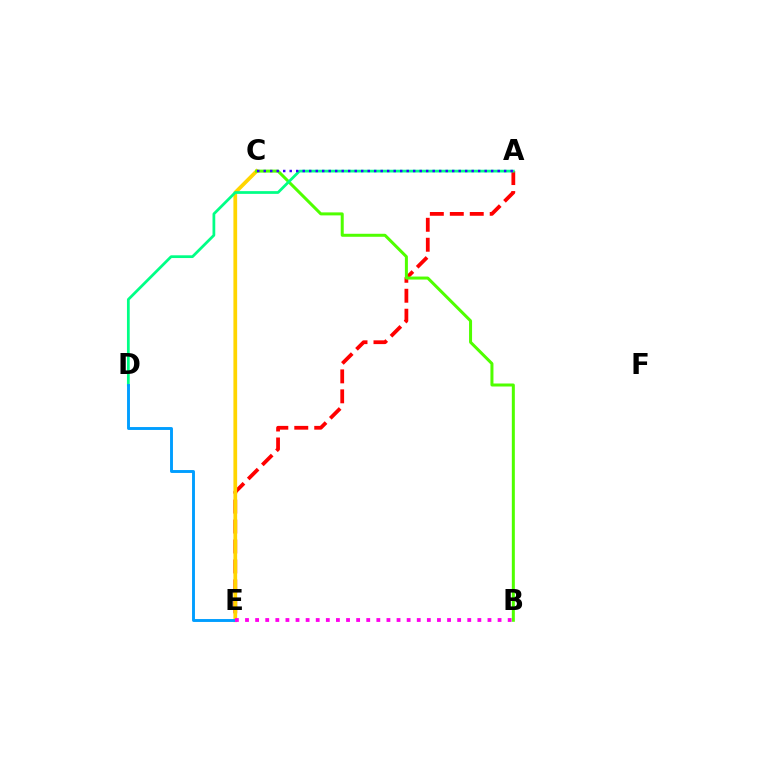{('A', 'E'): [{'color': '#ff0000', 'line_style': 'dashed', 'thickness': 2.71}], ('C', 'E'): [{'color': '#ffd500', 'line_style': 'solid', 'thickness': 2.69}], ('B', 'C'): [{'color': '#4fff00', 'line_style': 'solid', 'thickness': 2.16}], ('A', 'D'): [{'color': '#00ff86', 'line_style': 'solid', 'thickness': 1.98}], ('D', 'E'): [{'color': '#009eff', 'line_style': 'solid', 'thickness': 2.09}], ('A', 'C'): [{'color': '#3700ff', 'line_style': 'dotted', 'thickness': 1.77}], ('B', 'E'): [{'color': '#ff00ed', 'line_style': 'dotted', 'thickness': 2.74}]}